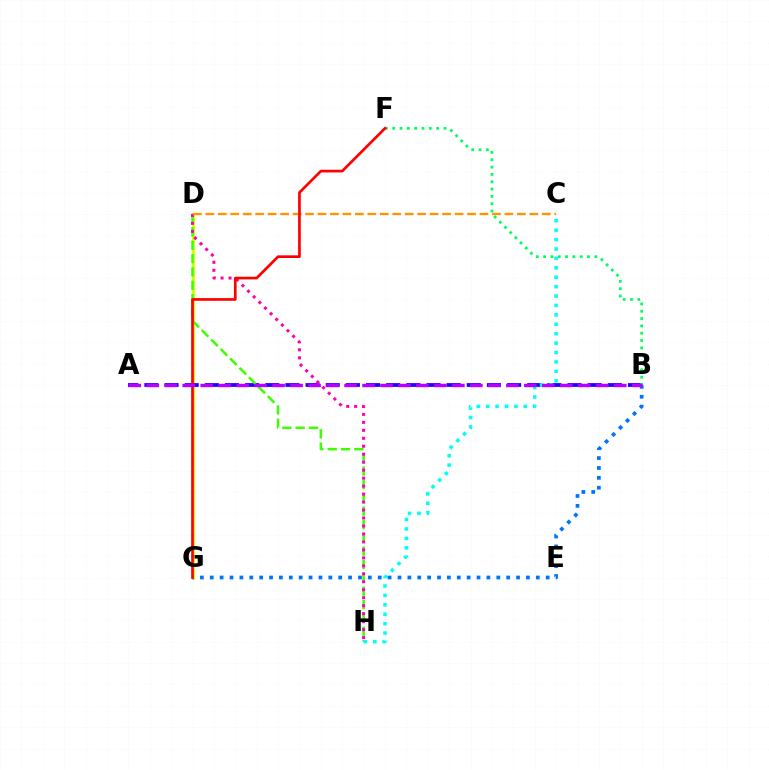{('D', 'G'): [{'color': '#d1ff00', 'line_style': 'solid', 'thickness': 2.06}], ('A', 'B'): [{'color': '#2500ff', 'line_style': 'dashed', 'thickness': 2.74}, {'color': '#b900ff', 'line_style': 'dashed', 'thickness': 2.44}], ('B', 'F'): [{'color': '#00ff5c', 'line_style': 'dotted', 'thickness': 1.99}], ('D', 'H'): [{'color': '#3dff00', 'line_style': 'dashed', 'thickness': 1.81}, {'color': '#ff00ac', 'line_style': 'dotted', 'thickness': 2.17}], ('C', 'H'): [{'color': '#00fff6', 'line_style': 'dotted', 'thickness': 2.56}], ('B', 'G'): [{'color': '#0074ff', 'line_style': 'dotted', 'thickness': 2.68}], ('C', 'D'): [{'color': '#ff9400', 'line_style': 'dashed', 'thickness': 1.69}], ('F', 'G'): [{'color': '#ff0000', 'line_style': 'solid', 'thickness': 1.93}]}